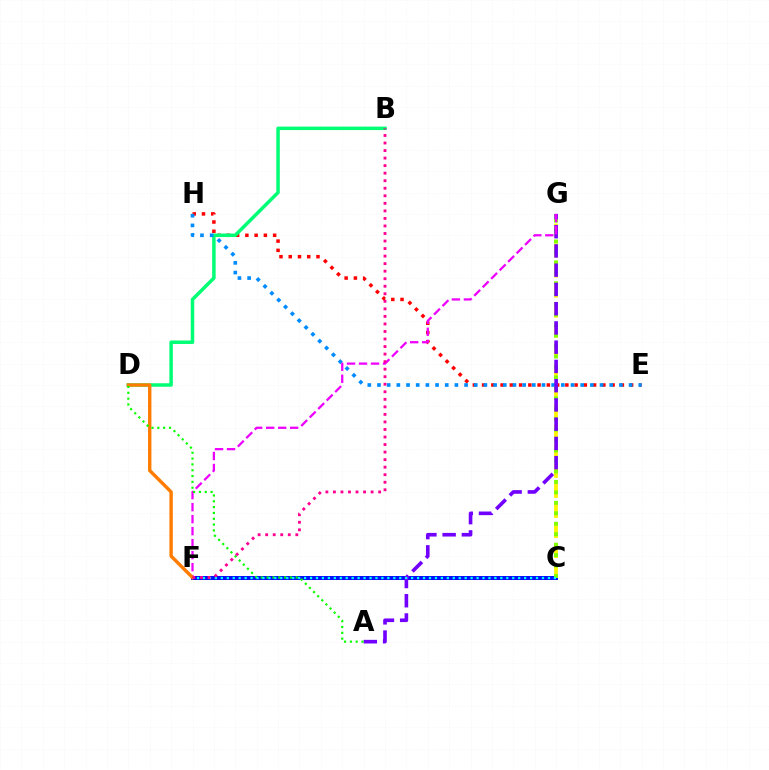{('E', 'H'): [{'color': '#ff0000', 'line_style': 'dotted', 'thickness': 2.51}, {'color': '#008cff', 'line_style': 'dotted', 'thickness': 2.63}], ('C', 'F'): [{'color': '#0010ff', 'line_style': 'solid', 'thickness': 2.88}, {'color': '#00fff6', 'line_style': 'dotted', 'thickness': 1.62}], ('B', 'D'): [{'color': '#00ff74', 'line_style': 'solid', 'thickness': 2.51}], ('C', 'G'): [{'color': '#fcf500', 'line_style': 'dashed', 'thickness': 2.72}, {'color': '#84ff00', 'line_style': 'dotted', 'thickness': 2.84}], ('A', 'G'): [{'color': '#7200ff', 'line_style': 'dashed', 'thickness': 2.61}], ('F', 'G'): [{'color': '#ee00ff', 'line_style': 'dashed', 'thickness': 1.63}], ('D', 'F'): [{'color': '#ff7c00', 'line_style': 'solid', 'thickness': 2.45}], ('A', 'D'): [{'color': '#08ff00', 'line_style': 'dotted', 'thickness': 1.58}], ('B', 'F'): [{'color': '#ff0094', 'line_style': 'dotted', 'thickness': 2.05}]}